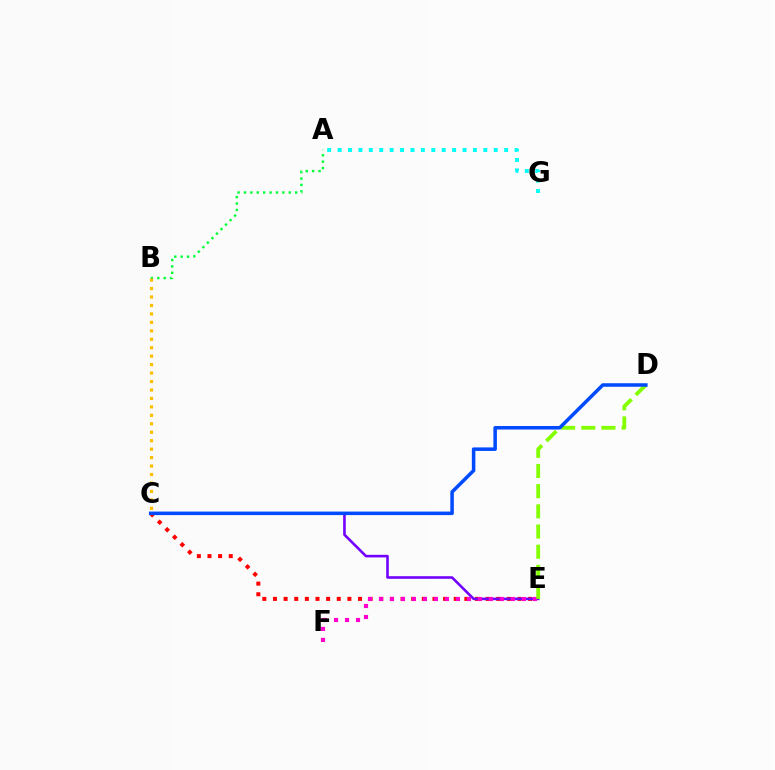{('C', 'E'): [{'color': '#ff0000', 'line_style': 'dotted', 'thickness': 2.89}, {'color': '#7200ff', 'line_style': 'solid', 'thickness': 1.87}], ('E', 'F'): [{'color': '#ff00cf', 'line_style': 'dotted', 'thickness': 2.99}], ('A', 'B'): [{'color': '#00ff39', 'line_style': 'dotted', 'thickness': 1.74}], ('B', 'C'): [{'color': '#ffbd00', 'line_style': 'dotted', 'thickness': 2.3}], ('D', 'E'): [{'color': '#84ff00', 'line_style': 'dashed', 'thickness': 2.74}], ('A', 'G'): [{'color': '#00fff6', 'line_style': 'dotted', 'thickness': 2.83}], ('C', 'D'): [{'color': '#004bff', 'line_style': 'solid', 'thickness': 2.54}]}